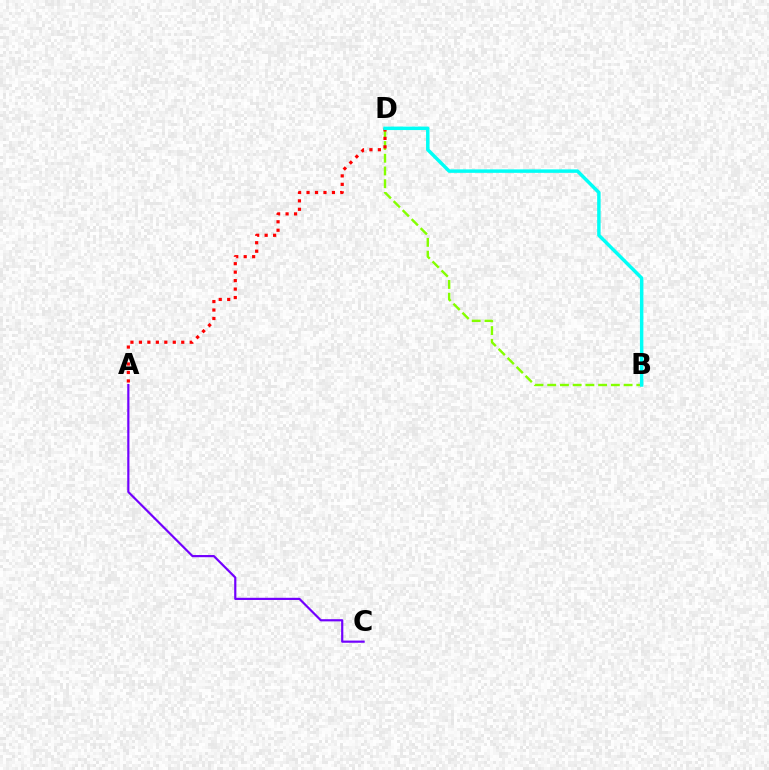{('B', 'D'): [{'color': '#84ff00', 'line_style': 'dashed', 'thickness': 1.73}, {'color': '#00fff6', 'line_style': 'solid', 'thickness': 2.49}], ('A', 'D'): [{'color': '#ff0000', 'line_style': 'dotted', 'thickness': 2.3}], ('A', 'C'): [{'color': '#7200ff', 'line_style': 'solid', 'thickness': 1.57}]}